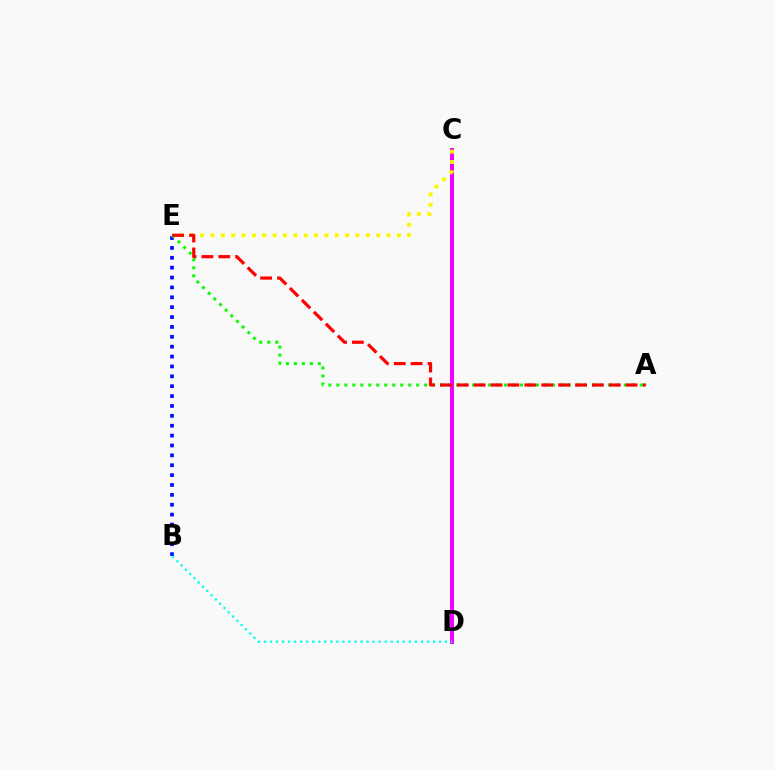{('C', 'D'): [{'color': '#ee00ff', 'line_style': 'solid', 'thickness': 2.85}], ('B', 'E'): [{'color': '#0010ff', 'line_style': 'dotted', 'thickness': 2.68}], ('C', 'E'): [{'color': '#fcf500', 'line_style': 'dotted', 'thickness': 2.81}], ('A', 'E'): [{'color': '#08ff00', 'line_style': 'dotted', 'thickness': 2.17}, {'color': '#ff0000', 'line_style': 'dashed', 'thickness': 2.29}], ('B', 'D'): [{'color': '#00fff6', 'line_style': 'dotted', 'thickness': 1.64}]}